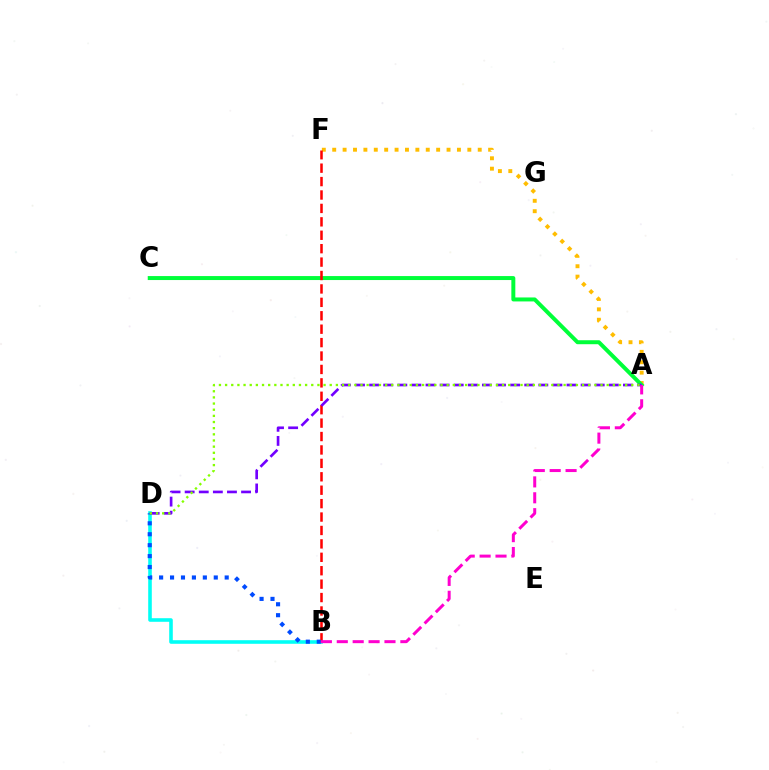{('A', 'F'): [{'color': '#ffbd00', 'line_style': 'dotted', 'thickness': 2.82}], ('B', 'D'): [{'color': '#00fff6', 'line_style': 'solid', 'thickness': 2.58}, {'color': '#004bff', 'line_style': 'dotted', 'thickness': 2.97}], ('A', 'C'): [{'color': '#00ff39', 'line_style': 'solid', 'thickness': 2.86}], ('B', 'F'): [{'color': '#ff0000', 'line_style': 'dashed', 'thickness': 1.82}], ('A', 'D'): [{'color': '#7200ff', 'line_style': 'dashed', 'thickness': 1.92}, {'color': '#84ff00', 'line_style': 'dotted', 'thickness': 1.67}], ('A', 'B'): [{'color': '#ff00cf', 'line_style': 'dashed', 'thickness': 2.16}]}